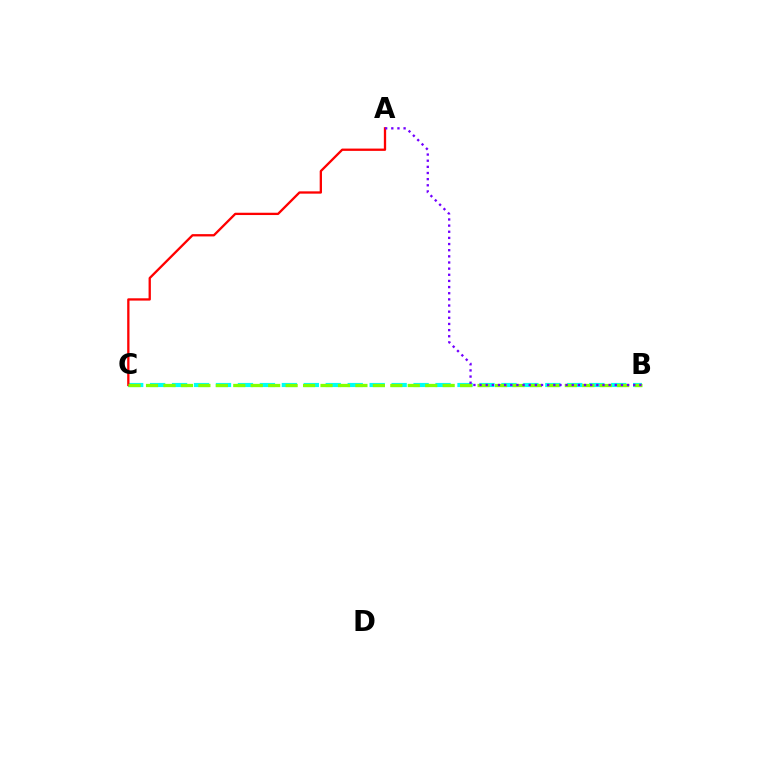{('B', 'C'): [{'color': '#00fff6', 'line_style': 'dashed', 'thickness': 2.98}, {'color': '#84ff00', 'line_style': 'dashed', 'thickness': 2.37}], ('A', 'C'): [{'color': '#ff0000', 'line_style': 'solid', 'thickness': 1.66}], ('A', 'B'): [{'color': '#7200ff', 'line_style': 'dotted', 'thickness': 1.67}]}